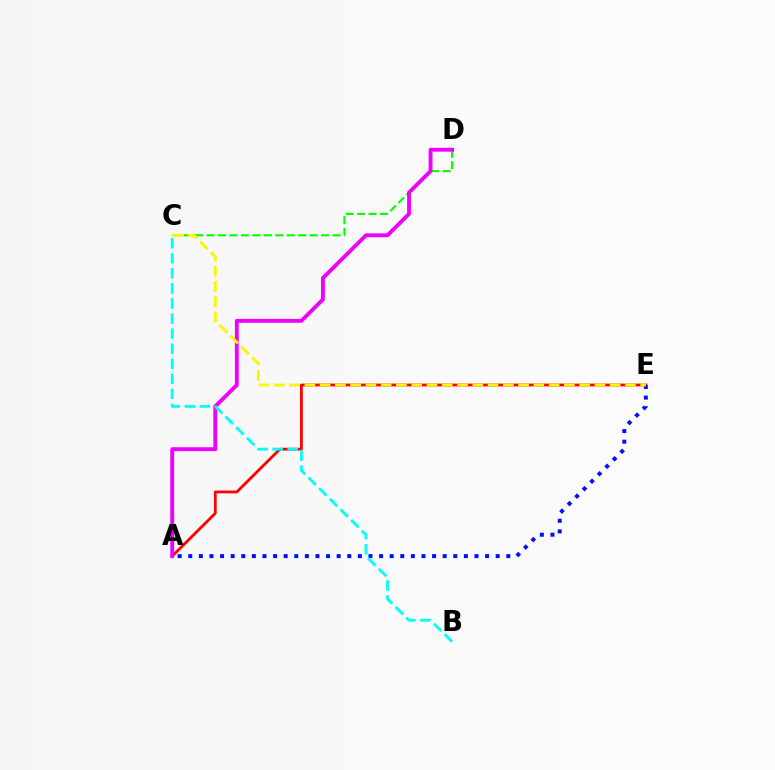{('A', 'E'): [{'color': '#ff0000', 'line_style': 'solid', 'thickness': 2.01}, {'color': '#0010ff', 'line_style': 'dotted', 'thickness': 2.88}], ('C', 'D'): [{'color': '#08ff00', 'line_style': 'dashed', 'thickness': 1.56}], ('A', 'D'): [{'color': '#ee00ff', 'line_style': 'solid', 'thickness': 2.79}], ('C', 'E'): [{'color': '#fcf500', 'line_style': 'dashed', 'thickness': 2.07}], ('B', 'C'): [{'color': '#00fff6', 'line_style': 'dashed', 'thickness': 2.05}]}